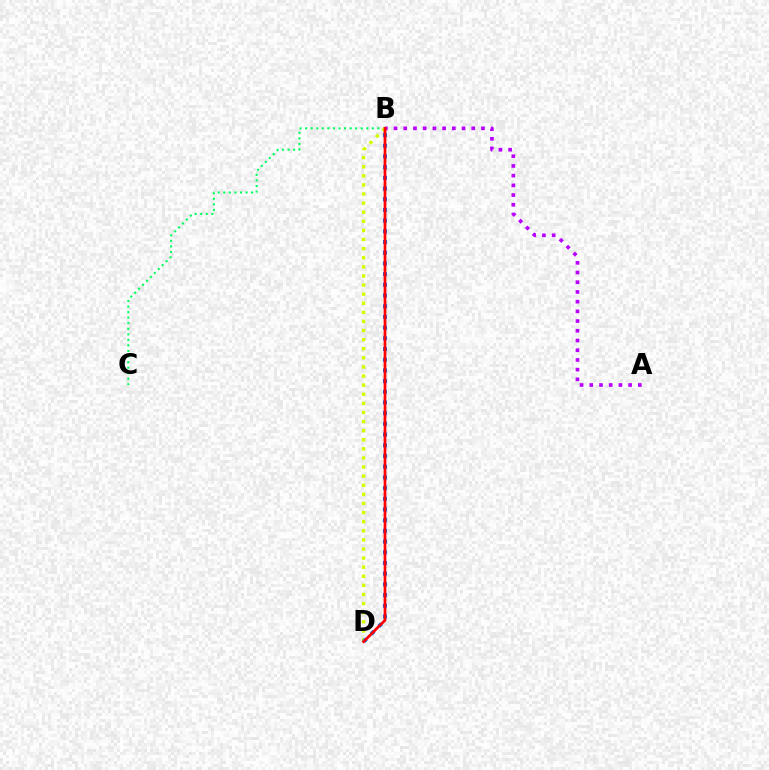{('B', 'C'): [{'color': '#00ff5c', 'line_style': 'dotted', 'thickness': 1.51}], ('B', 'D'): [{'color': '#d1ff00', 'line_style': 'dotted', 'thickness': 2.47}, {'color': '#0074ff', 'line_style': 'dotted', 'thickness': 2.91}, {'color': '#ff0000', 'line_style': 'solid', 'thickness': 1.96}], ('A', 'B'): [{'color': '#b900ff', 'line_style': 'dotted', 'thickness': 2.64}]}